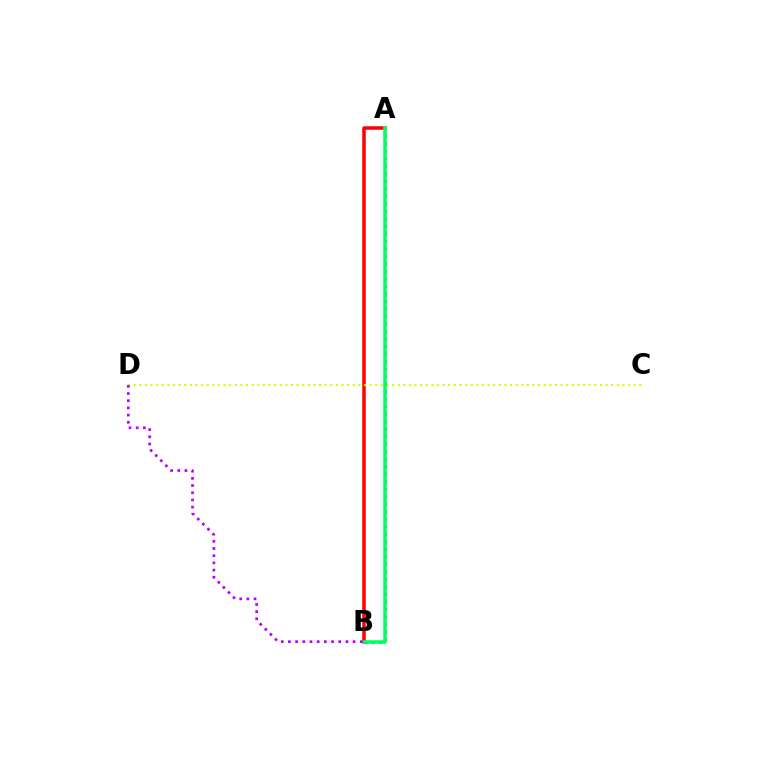{('A', 'B'): [{'color': '#ff0000', 'line_style': 'solid', 'thickness': 2.53}, {'color': '#0074ff', 'line_style': 'dotted', 'thickness': 2.04}, {'color': '#00ff5c', 'line_style': 'solid', 'thickness': 2.53}], ('C', 'D'): [{'color': '#d1ff00', 'line_style': 'dotted', 'thickness': 1.53}], ('B', 'D'): [{'color': '#b900ff', 'line_style': 'dotted', 'thickness': 1.95}]}